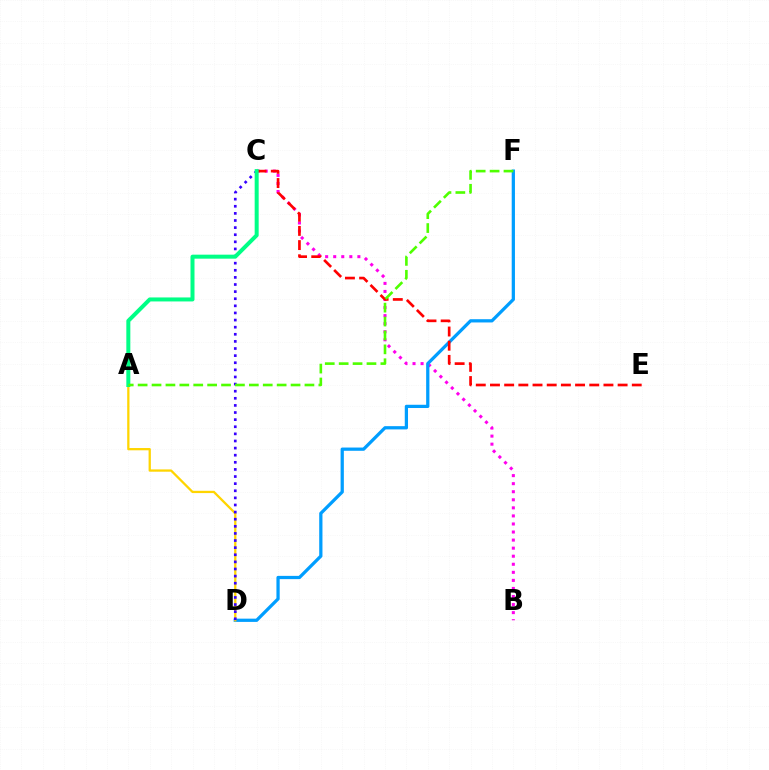{('B', 'C'): [{'color': '#ff00ed', 'line_style': 'dotted', 'thickness': 2.19}], ('D', 'F'): [{'color': '#009eff', 'line_style': 'solid', 'thickness': 2.34}], ('C', 'E'): [{'color': '#ff0000', 'line_style': 'dashed', 'thickness': 1.93}], ('A', 'D'): [{'color': '#ffd500', 'line_style': 'solid', 'thickness': 1.64}], ('C', 'D'): [{'color': '#3700ff', 'line_style': 'dotted', 'thickness': 1.93}], ('A', 'C'): [{'color': '#00ff86', 'line_style': 'solid', 'thickness': 2.88}], ('A', 'F'): [{'color': '#4fff00', 'line_style': 'dashed', 'thickness': 1.89}]}